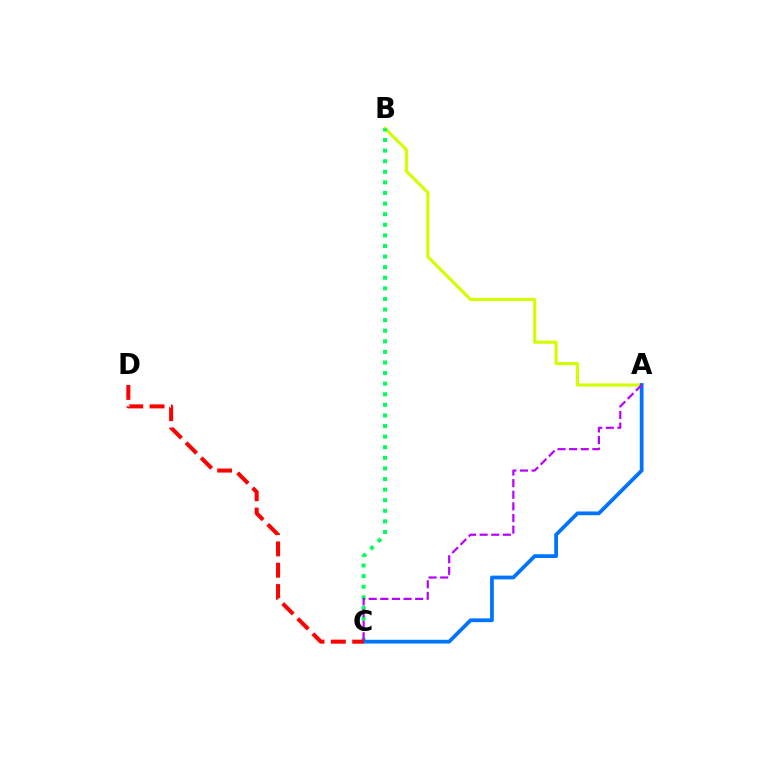{('A', 'B'): [{'color': '#d1ff00', 'line_style': 'solid', 'thickness': 2.25}], ('B', 'C'): [{'color': '#00ff5c', 'line_style': 'dotted', 'thickness': 2.88}], ('A', 'C'): [{'color': '#0074ff', 'line_style': 'solid', 'thickness': 2.71}, {'color': '#b900ff', 'line_style': 'dashed', 'thickness': 1.58}], ('C', 'D'): [{'color': '#ff0000', 'line_style': 'dashed', 'thickness': 2.9}]}